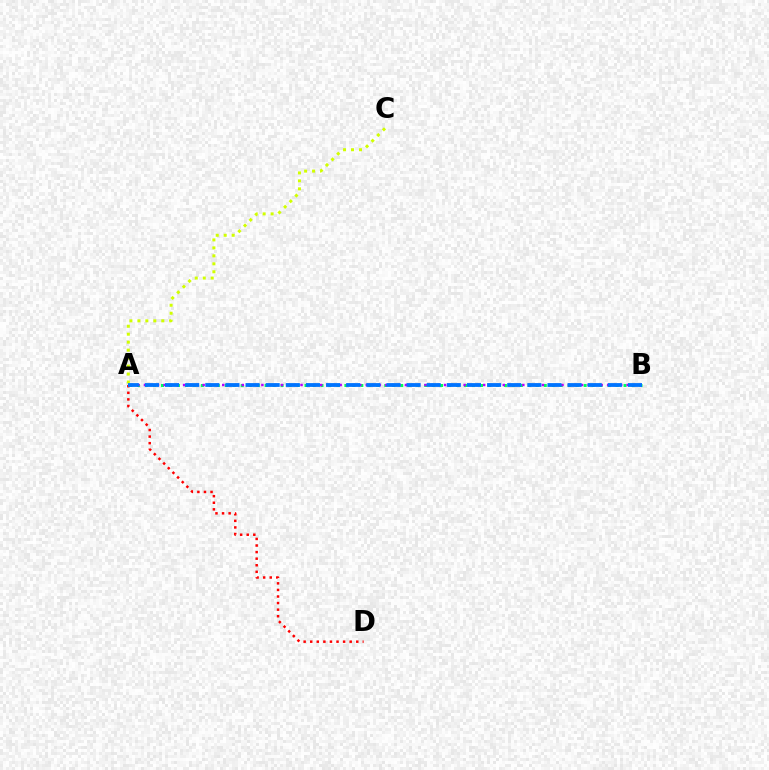{('A', 'B'): [{'color': '#00ff5c', 'line_style': 'dotted', 'thickness': 2.17}, {'color': '#b900ff', 'line_style': 'dotted', 'thickness': 1.77}, {'color': '#0074ff', 'line_style': 'dashed', 'thickness': 2.73}], ('A', 'D'): [{'color': '#ff0000', 'line_style': 'dotted', 'thickness': 1.79}], ('A', 'C'): [{'color': '#d1ff00', 'line_style': 'dotted', 'thickness': 2.16}]}